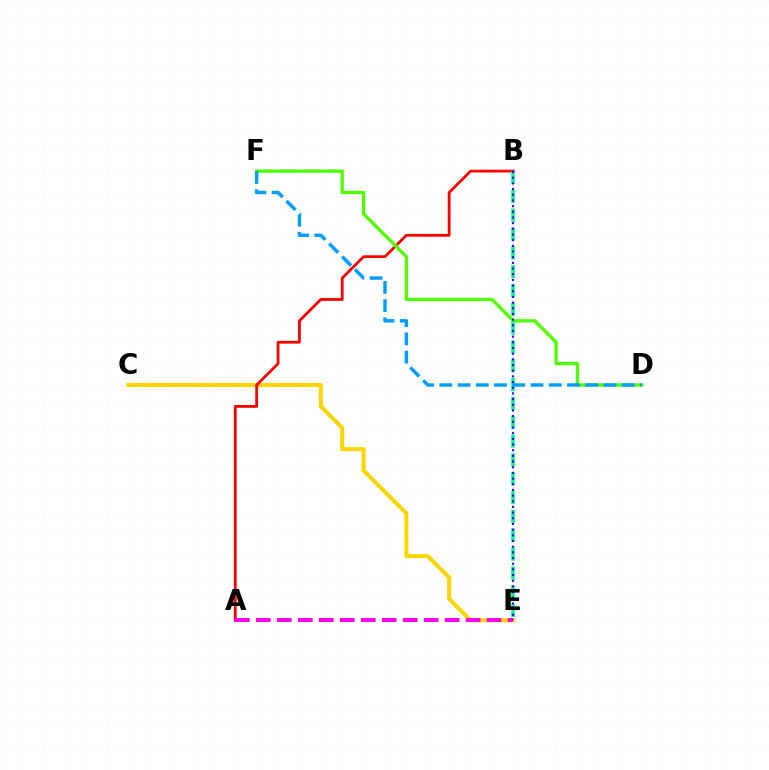{('C', 'E'): [{'color': '#ffd500', 'line_style': 'solid', 'thickness': 2.89}], ('A', 'B'): [{'color': '#ff0000', 'line_style': 'solid', 'thickness': 2.01}], ('A', 'E'): [{'color': '#ff00ed', 'line_style': 'dashed', 'thickness': 2.85}], ('D', 'F'): [{'color': '#4fff00', 'line_style': 'solid', 'thickness': 2.38}, {'color': '#009eff', 'line_style': 'dashed', 'thickness': 2.48}], ('B', 'E'): [{'color': '#00ff86', 'line_style': 'dashed', 'thickness': 2.56}, {'color': '#3700ff', 'line_style': 'dotted', 'thickness': 1.54}]}